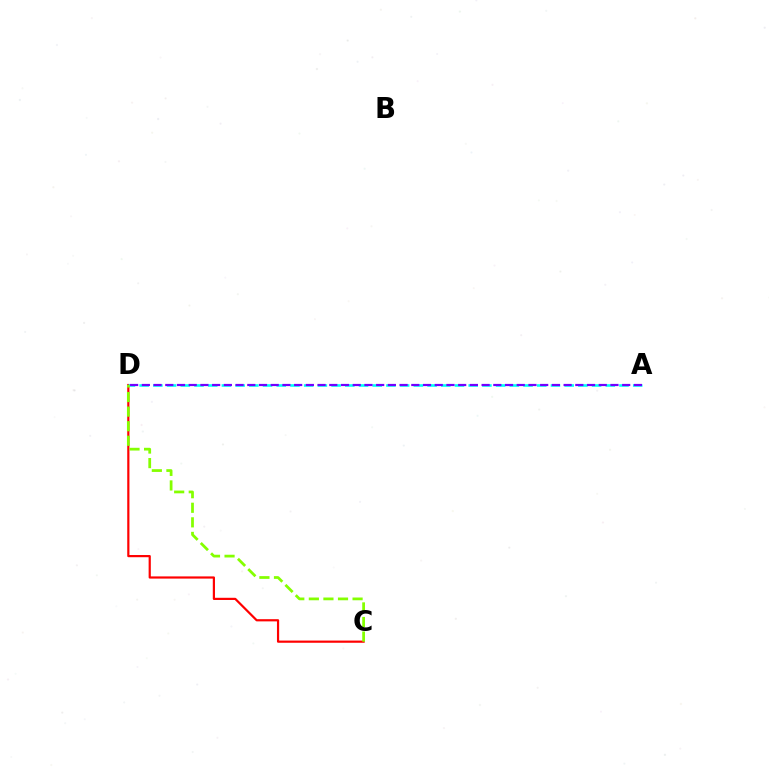{('C', 'D'): [{'color': '#ff0000', 'line_style': 'solid', 'thickness': 1.58}, {'color': '#84ff00', 'line_style': 'dashed', 'thickness': 1.98}], ('A', 'D'): [{'color': '#00fff6', 'line_style': 'dashed', 'thickness': 1.86}, {'color': '#7200ff', 'line_style': 'dashed', 'thickness': 1.59}]}